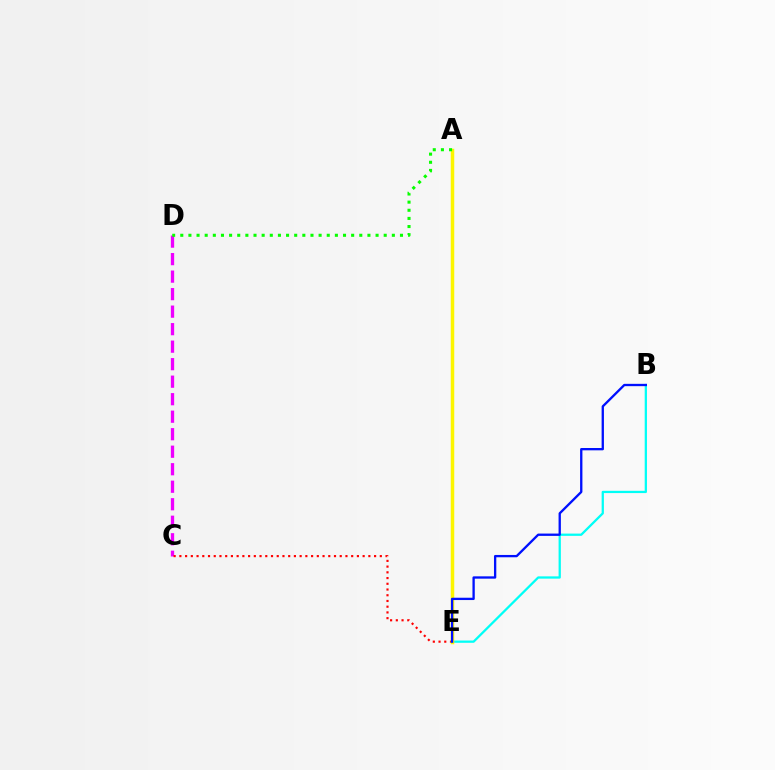{('C', 'D'): [{'color': '#ee00ff', 'line_style': 'dashed', 'thickness': 2.38}], ('B', 'E'): [{'color': '#00fff6', 'line_style': 'solid', 'thickness': 1.63}, {'color': '#0010ff', 'line_style': 'solid', 'thickness': 1.67}], ('C', 'E'): [{'color': '#ff0000', 'line_style': 'dotted', 'thickness': 1.56}], ('A', 'E'): [{'color': '#fcf500', 'line_style': 'solid', 'thickness': 2.52}], ('A', 'D'): [{'color': '#08ff00', 'line_style': 'dotted', 'thickness': 2.21}]}